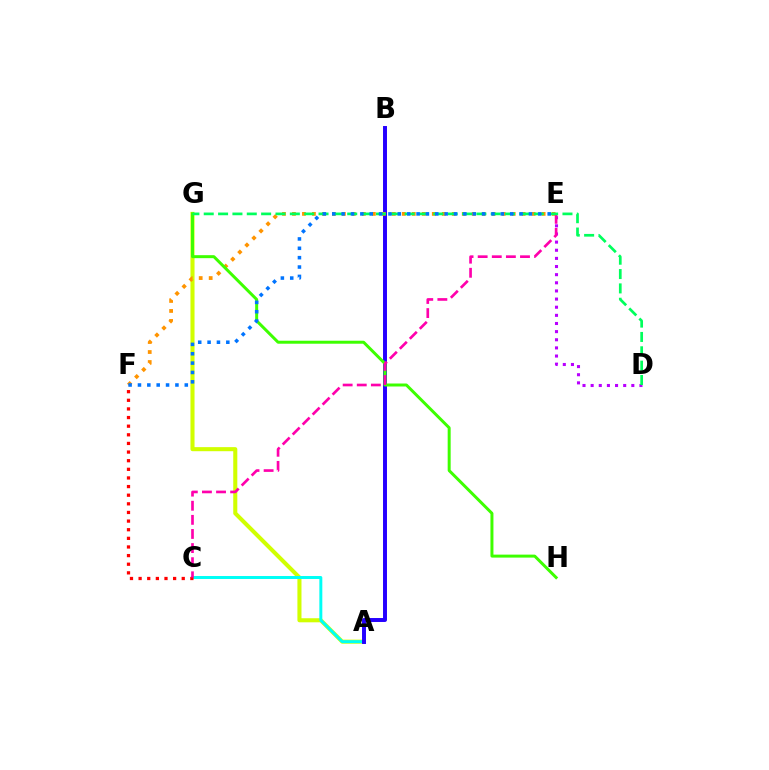{('D', 'E'): [{'color': '#b900ff', 'line_style': 'dotted', 'thickness': 2.21}], ('A', 'G'): [{'color': '#d1ff00', 'line_style': 'solid', 'thickness': 2.93}], ('A', 'C'): [{'color': '#00fff6', 'line_style': 'solid', 'thickness': 2.14}], ('A', 'B'): [{'color': '#2500ff', 'line_style': 'solid', 'thickness': 2.84}], ('E', 'F'): [{'color': '#ff9400', 'line_style': 'dotted', 'thickness': 2.71}, {'color': '#0074ff', 'line_style': 'dotted', 'thickness': 2.54}], ('C', 'F'): [{'color': '#ff0000', 'line_style': 'dotted', 'thickness': 2.34}], ('G', 'H'): [{'color': '#3dff00', 'line_style': 'solid', 'thickness': 2.15}], ('C', 'E'): [{'color': '#ff00ac', 'line_style': 'dashed', 'thickness': 1.92}], ('D', 'G'): [{'color': '#00ff5c', 'line_style': 'dashed', 'thickness': 1.95}]}